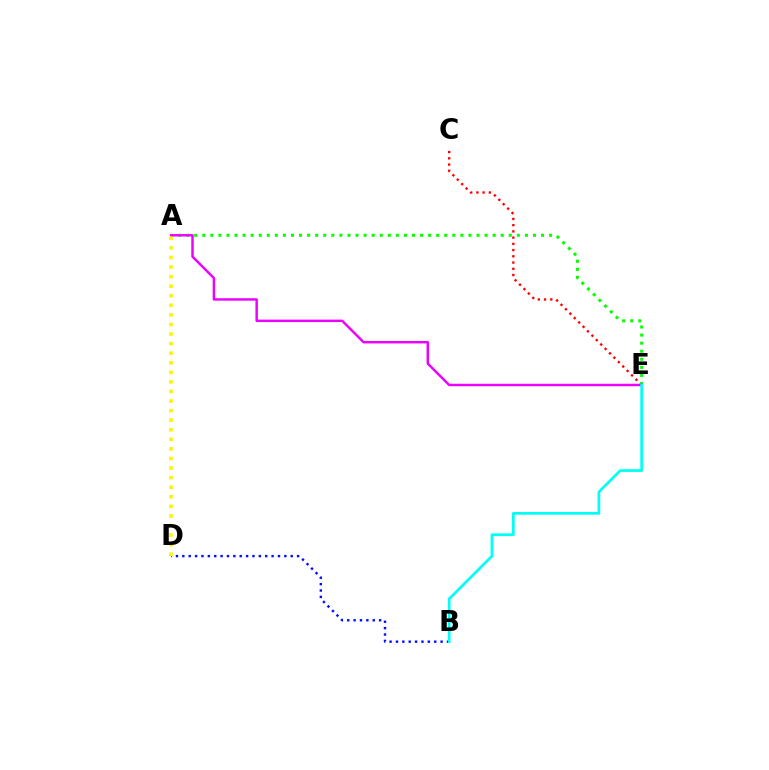{('C', 'E'): [{'color': '#ff0000', 'line_style': 'dotted', 'thickness': 1.69}], ('A', 'E'): [{'color': '#08ff00', 'line_style': 'dotted', 'thickness': 2.19}, {'color': '#ee00ff', 'line_style': 'solid', 'thickness': 1.76}], ('B', 'D'): [{'color': '#0010ff', 'line_style': 'dotted', 'thickness': 1.73}], ('A', 'D'): [{'color': '#fcf500', 'line_style': 'dotted', 'thickness': 2.6}], ('B', 'E'): [{'color': '#00fff6', 'line_style': 'solid', 'thickness': 1.96}]}